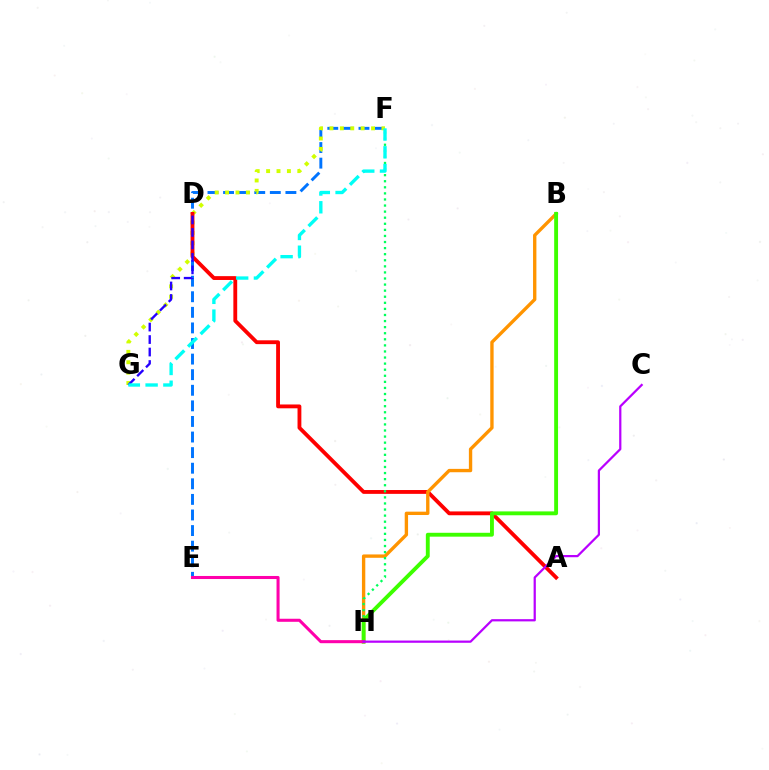{('E', 'F'): [{'color': '#0074ff', 'line_style': 'dashed', 'thickness': 2.12}], ('F', 'G'): [{'color': '#d1ff00', 'line_style': 'dotted', 'thickness': 2.83}, {'color': '#00fff6', 'line_style': 'dashed', 'thickness': 2.41}], ('A', 'D'): [{'color': '#ff0000', 'line_style': 'solid', 'thickness': 2.76}], ('B', 'H'): [{'color': '#ff9400', 'line_style': 'solid', 'thickness': 2.42}, {'color': '#3dff00', 'line_style': 'solid', 'thickness': 2.79}], ('D', 'G'): [{'color': '#2500ff', 'line_style': 'dashed', 'thickness': 1.7}], ('F', 'H'): [{'color': '#00ff5c', 'line_style': 'dotted', 'thickness': 1.65}], ('E', 'H'): [{'color': '#ff00ac', 'line_style': 'solid', 'thickness': 2.2}], ('C', 'H'): [{'color': '#b900ff', 'line_style': 'solid', 'thickness': 1.61}]}